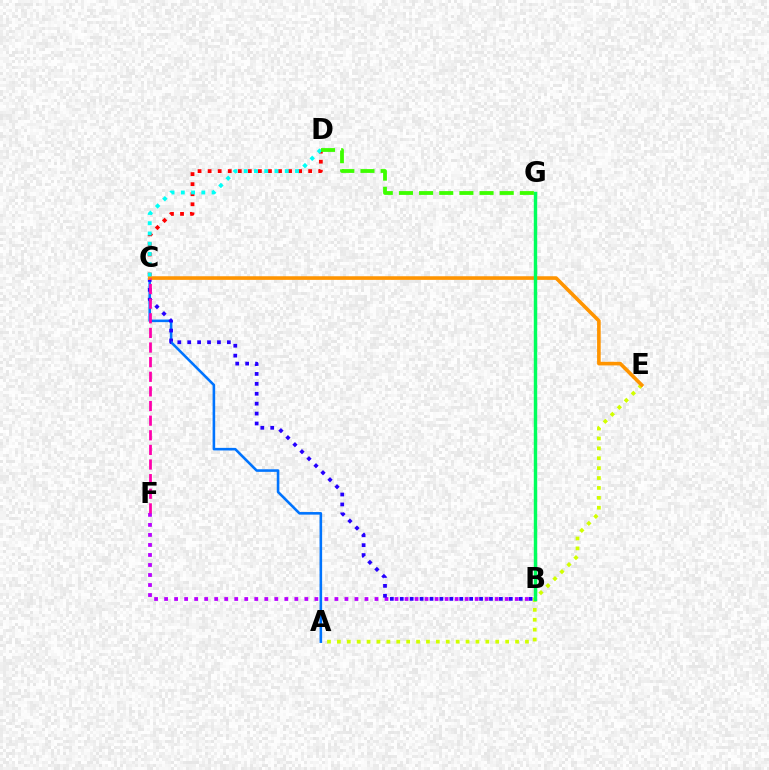{('A', 'E'): [{'color': '#d1ff00', 'line_style': 'dotted', 'thickness': 2.69}], ('A', 'C'): [{'color': '#0074ff', 'line_style': 'solid', 'thickness': 1.87}], ('C', 'D'): [{'color': '#ff0000', 'line_style': 'dotted', 'thickness': 2.73}, {'color': '#00fff6', 'line_style': 'dotted', 'thickness': 2.79}], ('B', 'F'): [{'color': '#b900ff', 'line_style': 'dotted', 'thickness': 2.72}], ('B', 'C'): [{'color': '#2500ff', 'line_style': 'dotted', 'thickness': 2.69}], ('C', 'E'): [{'color': '#ff9400', 'line_style': 'solid', 'thickness': 2.61}], ('C', 'F'): [{'color': '#ff00ac', 'line_style': 'dashed', 'thickness': 1.99}], ('B', 'G'): [{'color': '#00ff5c', 'line_style': 'solid', 'thickness': 2.47}], ('D', 'G'): [{'color': '#3dff00', 'line_style': 'dashed', 'thickness': 2.74}]}